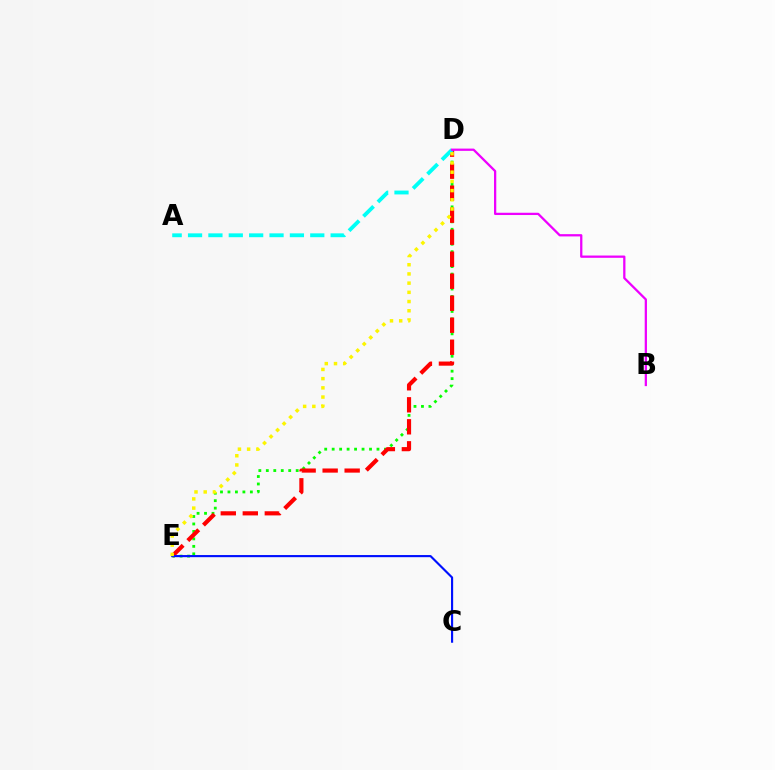{('D', 'E'): [{'color': '#08ff00', 'line_style': 'dotted', 'thickness': 2.03}, {'color': '#ff0000', 'line_style': 'dashed', 'thickness': 2.99}, {'color': '#fcf500', 'line_style': 'dotted', 'thickness': 2.5}], ('C', 'E'): [{'color': '#0010ff', 'line_style': 'solid', 'thickness': 1.54}], ('A', 'D'): [{'color': '#00fff6', 'line_style': 'dashed', 'thickness': 2.77}], ('B', 'D'): [{'color': '#ee00ff', 'line_style': 'solid', 'thickness': 1.63}]}